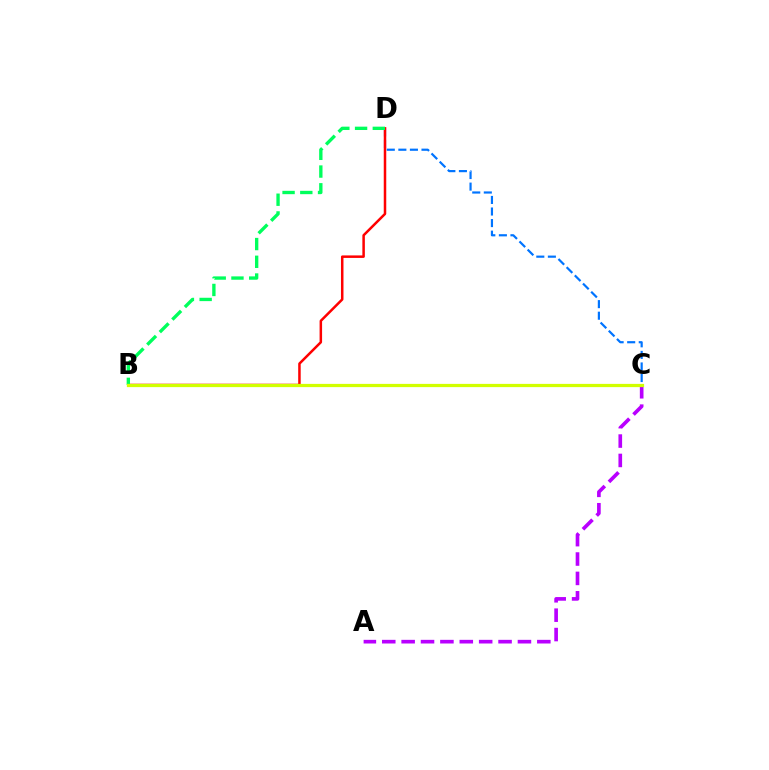{('C', 'D'): [{'color': '#0074ff', 'line_style': 'dashed', 'thickness': 1.57}], ('B', 'D'): [{'color': '#ff0000', 'line_style': 'solid', 'thickness': 1.8}, {'color': '#00ff5c', 'line_style': 'dashed', 'thickness': 2.41}], ('A', 'C'): [{'color': '#b900ff', 'line_style': 'dashed', 'thickness': 2.63}], ('B', 'C'): [{'color': '#d1ff00', 'line_style': 'solid', 'thickness': 2.34}]}